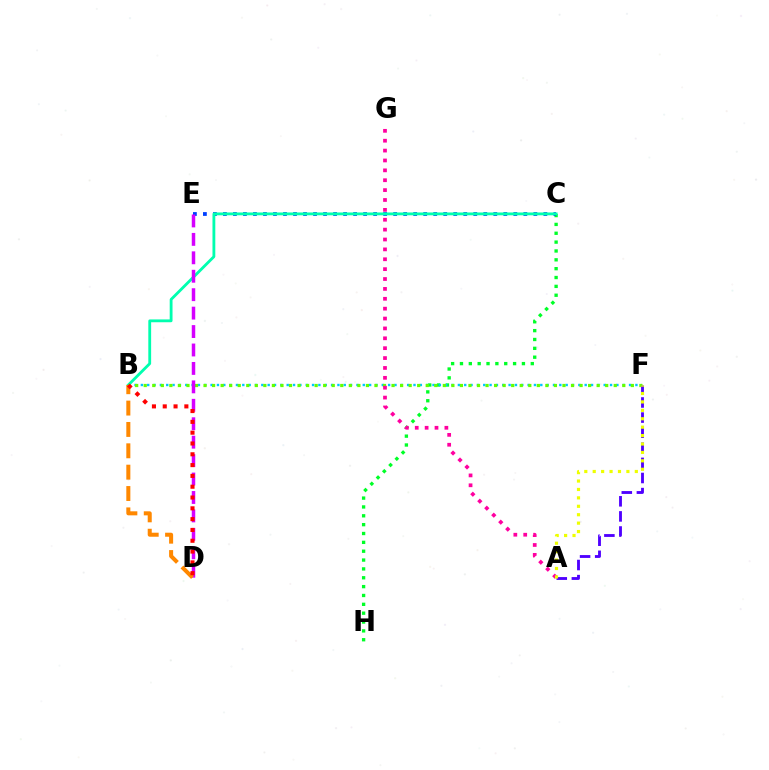{('C', 'H'): [{'color': '#00ff27', 'line_style': 'dotted', 'thickness': 2.41}], ('C', 'E'): [{'color': '#003fff', 'line_style': 'dotted', 'thickness': 2.72}], ('B', 'F'): [{'color': '#00c7ff', 'line_style': 'dotted', 'thickness': 1.72}, {'color': '#66ff00', 'line_style': 'dotted', 'thickness': 2.32}], ('B', 'C'): [{'color': '#00ffaf', 'line_style': 'solid', 'thickness': 2.03}], ('D', 'E'): [{'color': '#d600ff', 'line_style': 'dashed', 'thickness': 2.5}], ('A', 'G'): [{'color': '#ff00a0', 'line_style': 'dotted', 'thickness': 2.68}], ('B', 'D'): [{'color': '#ff8800', 'line_style': 'dashed', 'thickness': 2.9}, {'color': '#ff0000', 'line_style': 'dotted', 'thickness': 2.94}], ('A', 'F'): [{'color': '#4f00ff', 'line_style': 'dashed', 'thickness': 2.05}, {'color': '#eeff00', 'line_style': 'dotted', 'thickness': 2.29}]}